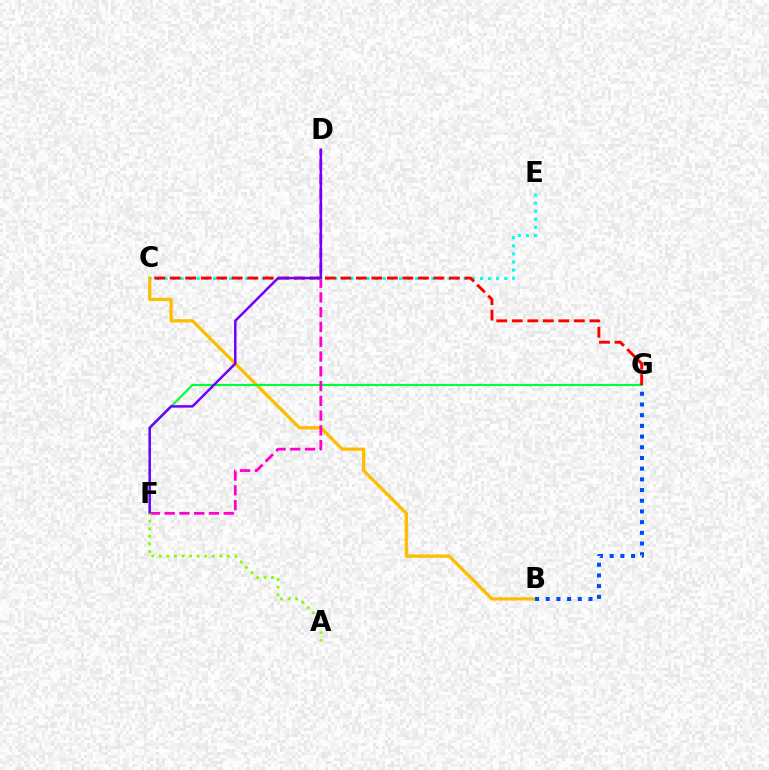{('B', 'C'): [{'color': '#ffbd00', 'line_style': 'solid', 'thickness': 2.37}], ('F', 'G'): [{'color': '#00ff39', 'line_style': 'solid', 'thickness': 1.55}], ('D', 'F'): [{'color': '#ff00cf', 'line_style': 'dashed', 'thickness': 2.01}, {'color': '#7200ff', 'line_style': 'solid', 'thickness': 1.8}], ('C', 'E'): [{'color': '#00fff6', 'line_style': 'dotted', 'thickness': 2.2}], ('B', 'G'): [{'color': '#004bff', 'line_style': 'dotted', 'thickness': 2.91}], ('C', 'G'): [{'color': '#ff0000', 'line_style': 'dashed', 'thickness': 2.11}], ('A', 'F'): [{'color': '#84ff00', 'line_style': 'dotted', 'thickness': 2.06}]}